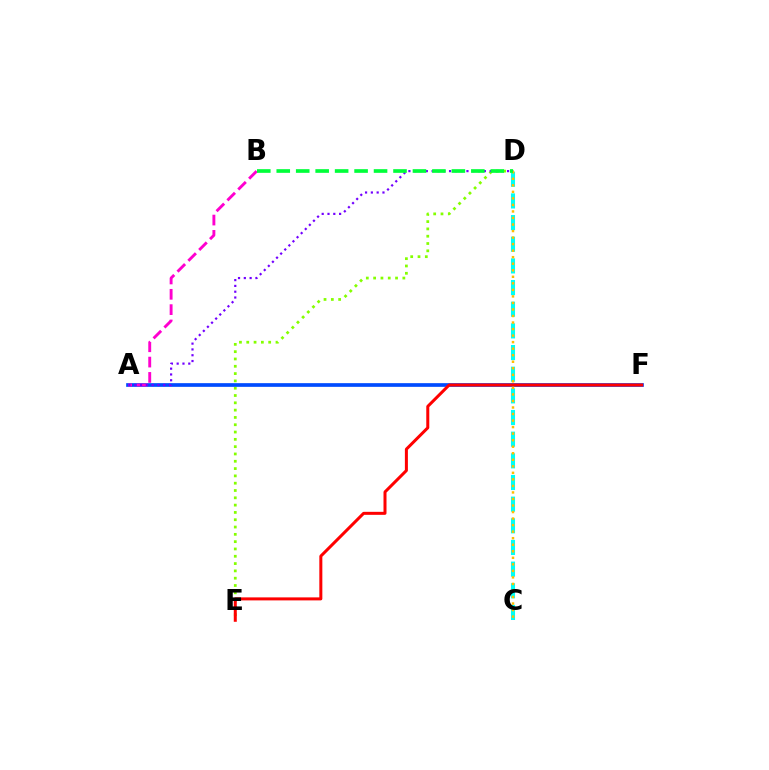{('D', 'E'): [{'color': '#84ff00', 'line_style': 'dotted', 'thickness': 1.99}], ('C', 'D'): [{'color': '#00fff6', 'line_style': 'dashed', 'thickness': 2.94}, {'color': '#ffbd00', 'line_style': 'dotted', 'thickness': 1.78}], ('A', 'F'): [{'color': '#004bff', 'line_style': 'solid', 'thickness': 2.66}], ('E', 'F'): [{'color': '#ff0000', 'line_style': 'solid', 'thickness': 2.17}], ('A', 'B'): [{'color': '#ff00cf', 'line_style': 'dashed', 'thickness': 2.08}], ('A', 'D'): [{'color': '#7200ff', 'line_style': 'dotted', 'thickness': 1.58}], ('B', 'D'): [{'color': '#00ff39', 'line_style': 'dashed', 'thickness': 2.64}]}